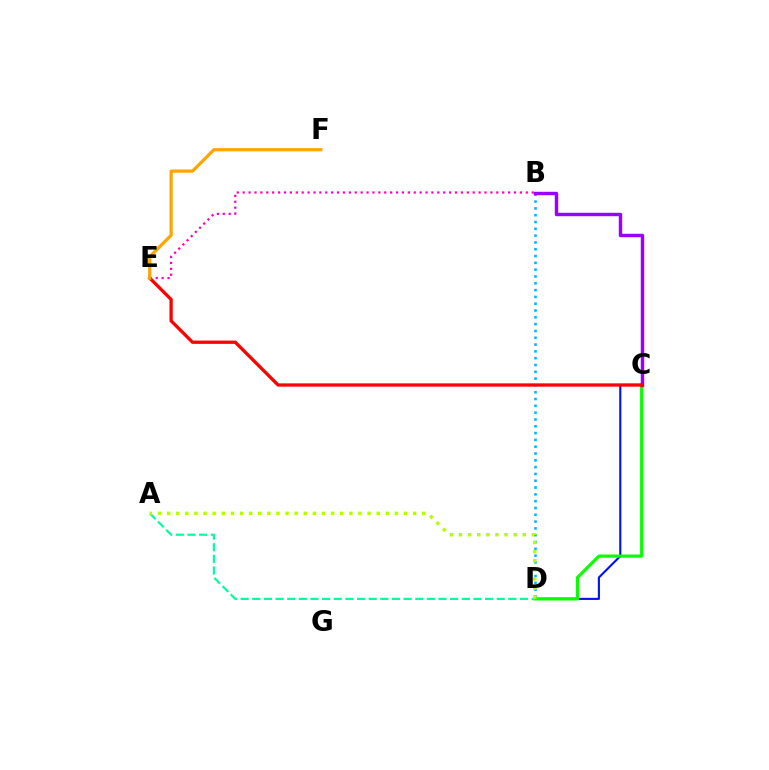{('B', 'D'): [{'color': '#00b5ff', 'line_style': 'dotted', 'thickness': 1.85}], ('C', 'D'): [{'color': '#0010ff', 'line_style': 'solid', 'thickness': 1.52}, {'color': '#08ff00', 'line_style': 'solid', 'thickness': 2.3}], ('A', 'D'): [{'color': '#00ff9d', 'line_style': 'dashed', 'thickness': 1.58}, {'color': '#b3ff00', 'line_style': 'dotted', 'thickness': 2.48}], ('B', 'C'): [{'color': '#9b00ff', 'line_style': 'solid', 'thickness': 2.47}], ('B', 'E'): [{'color': '#ff00bd', 'line_style': 'dotted', 'thickness': 1.6}], ('C', 'E'): [{'color': '#ff0000', 'line_style': 'solid', 'thickness': 2.37}], ('E', 'F'): [{'color': '#ffa500', 'line_style': 'solid', 'thickness': 2.32}]}